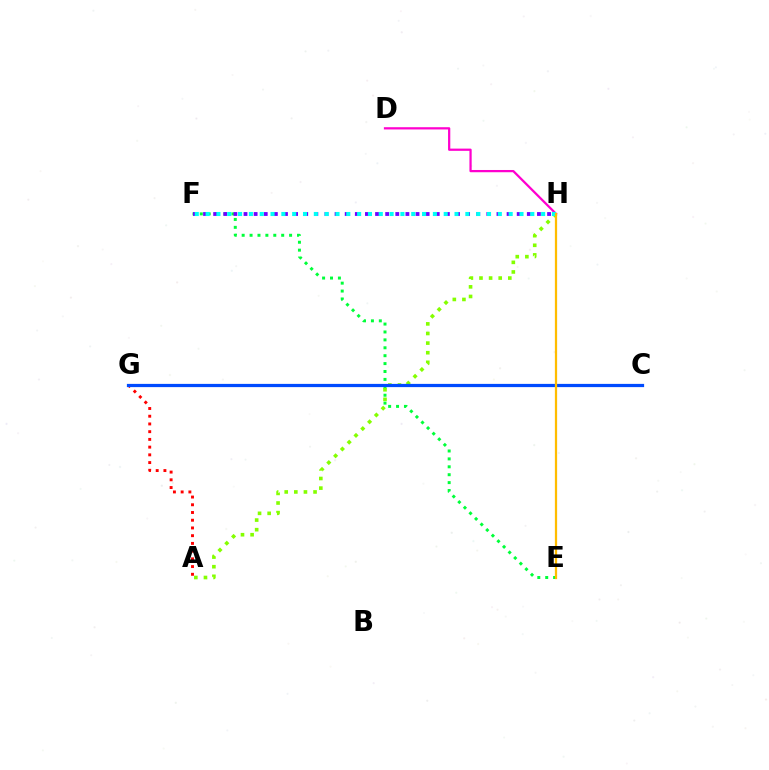{('D', 'H'): [{'color': '#ff00cf', 'line_style': 'solid', 'thickness': 1.62}], ('E', 'F'): [{'color': '#00ff39', 'line_style': 'dotted', 'thickness': 2.15}], ('A', 'G'): [{'color': '#ff0000', 'line_style': 'dotted', 'thickness': 2.1}], ('F', 'H'): [{'color': '#7200ff', 'line_style': 'dotted', 'thickness': 2.75}, {'color': '#00fff6', 'line_style': 'dotted', 'thickness': 2.94}], ('A', 'H'): [{'color': '#84ff00', 'line_style': 'dotted', 'thickness': 2.61}], ('C', 'G'): [{'color': '#004bff', 'line_style': 'solid', 'thickness': 2.33}], ('E', 'H'): [{'color': '#ffbd00', 'line_style': 'solid', 'thickness': 1.62}]}